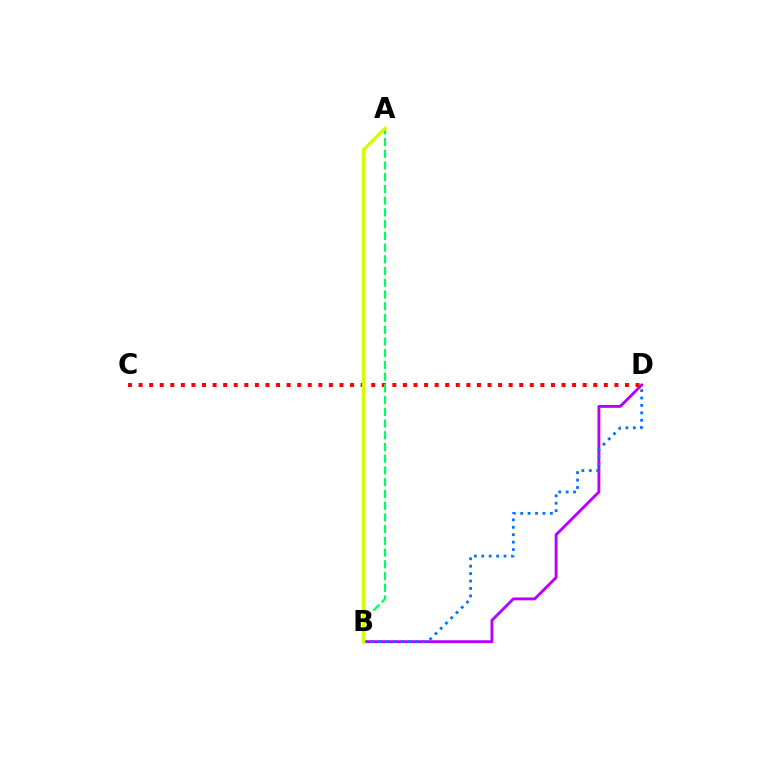{('B', 'D'): [{'color': '#b900ff', 'line_style': 'solid', 'thickness': 2.07}, {'color': '#0074ff', 'line_style': 'dotted', 'thickness': 2.02}], ('C', 'D'): [{'color': '#ff0000', 'line_style': 'dotted', 'thickness': 2.87}], ('A', 'B'): [{'color': '#00ff5c', 'line_style': 'dashed', 'thickness': 1.59}, {'color': '#d1ff00', 'line_style': 'solid', 'thickness': 2.36}]}